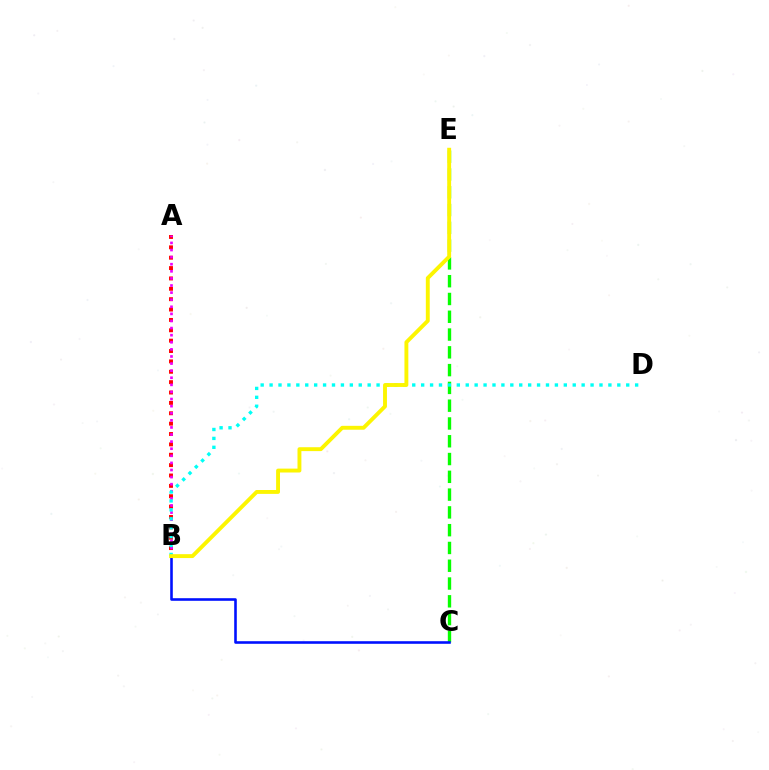{('A', 'B'): [{'color': '#ff0000', 'line_style': 'dotted', 'thickness': 2.82}, {'color': '#ee00ff', 'line_style': 'dotted', 'thickness': 1.93}], ('C', 'E'): [{'color': '#08ff00', 'line_style': 'dashed', 'thickness': 2.42}], ('B', 'C'): [{'color': '#0010ff', 'line_style': 'solid', 'thickness': 1.87}], ('B', 'D'): [{'color': '#00fff6', 'line_style': 'dotted', 'thickness': 2.42}], ('B', 'E'): [{'color': '#fcf500', 'line_style': 'solid', 'thickness': 2.8}]}